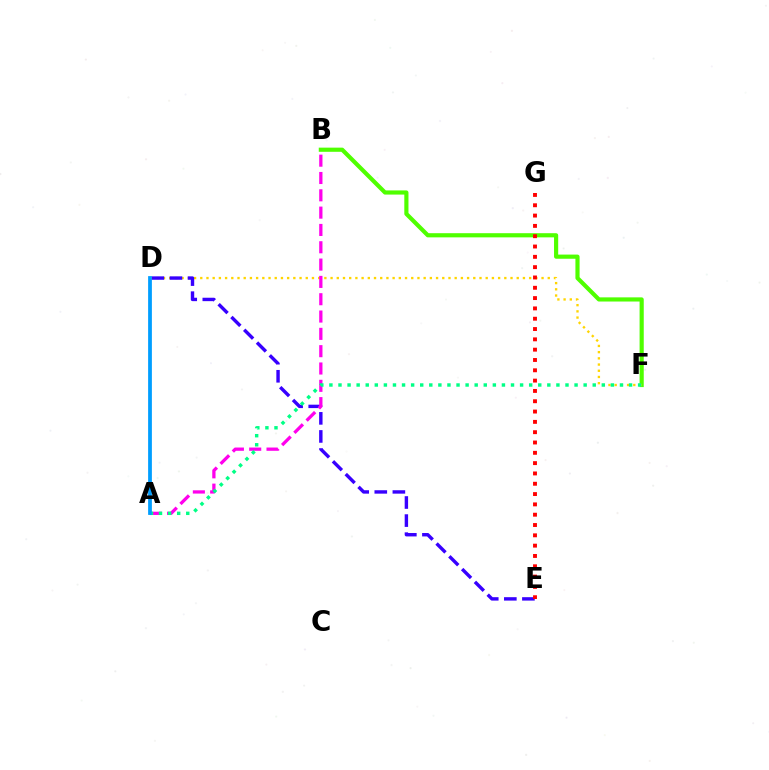{('B', 'F'): [{'color': '#4fff00', 'line_style': 'solid', 'thickness': 3.0}], ('D', 'F'): [{'color': '#ffd500', 'line_style': 'dotted', 'thickness': 1.69}], ('D', 'E'): [{'color': '#3700ff', 'line_style': 'dashed', 'thickness': 2.46}], ('E', 'G'): [{'color': '#ff0000', 'line_style': 'dotted', 'thickness': 2.8}], ('A', 'B'): [{'color': '#ff00ed', 'line_style': 'dashed', 'thickness': 2.35}], ('A', 'F'): [{'color': '#00ff86', 'line_style': 'dotted', 'thickness': 2.47}], ('A', 'D'): [{'color': '#009eff', 'line_style': 'solid', 'thickness': 2.71}]}